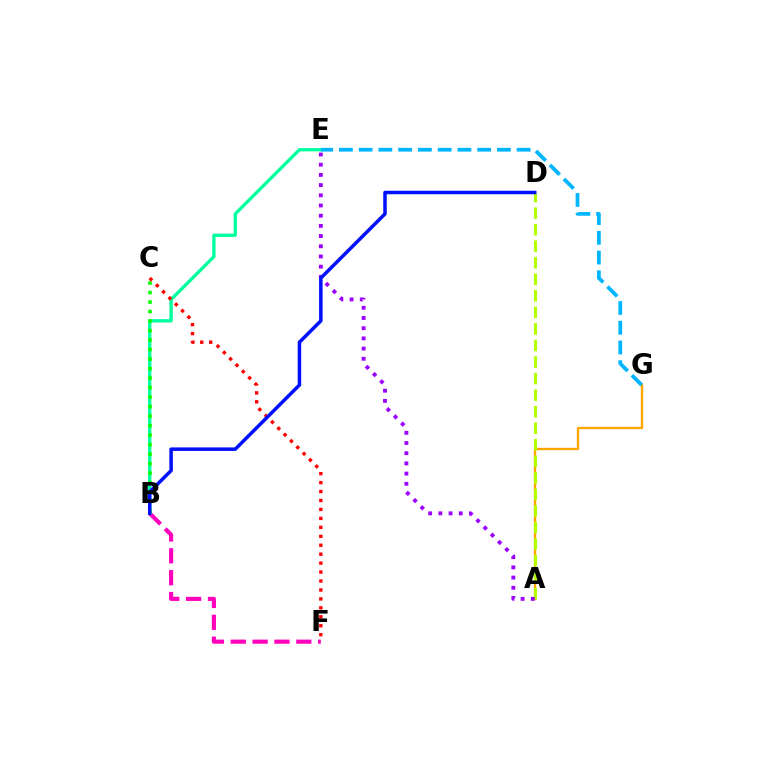{('A', 'G'): [{'color': '#ffa500', 'line_style': 'solid', 'thickness': 1.69}], ('B', 'F'): [{'color': '#ff00bd', 'line_style': 'dashed', 'thickness': 2.97}], ('B', 'E'): [{'color': '#00ff9d', 'line_style': 'solid', 'thickness': 2.39}], ('E', 'G'): [{'color': '#00b5ff', 'line_style': 'dashed', 'thickness': 2.68}], ('A', 'D'): [{'color': '#b3ff00', 'line_style': 'dashed', 'thickness': 2.25}], ('B', 'C'): [{'color': '#08ff00', 'line_style': 'dotted', 'thickness': 2.58}], ('C', 'F'): [{'color': '#ff0000', 'line_style': 'dotted', 'thickness': 2.43}], ('A', 'E'): [{'color': '#9b00ff', 'line_style': 'dotted', 'thickness': 2.77}], ('B', 'D'): [{'color': '#0010ff', 'line_style': 'solid', 'thickness': 2.53}]}